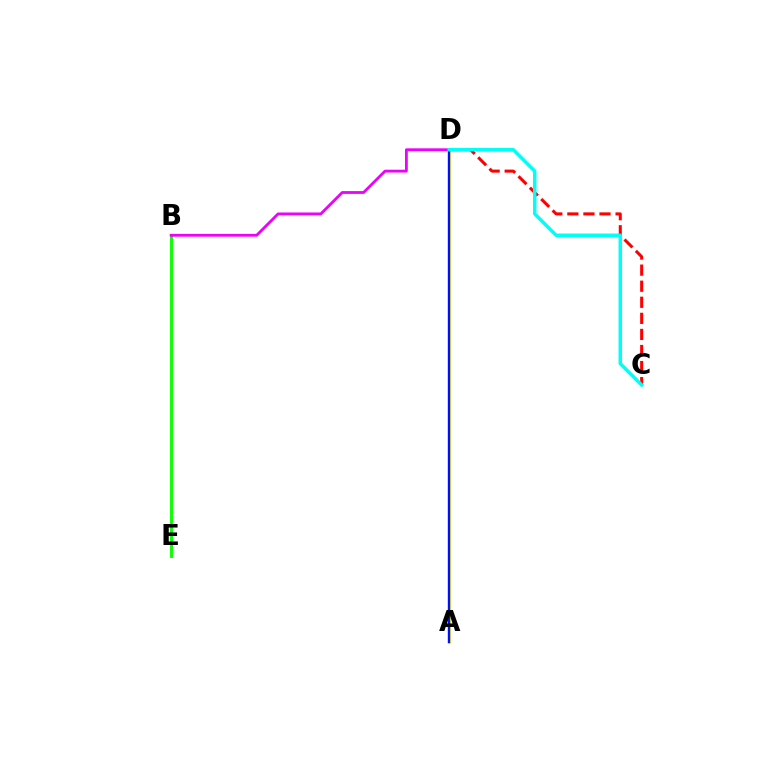{('B', 'E'): [{'color': '#08ff00', 'line_style': 'solid', 'thickness': 2.08}], ('C', 'D'): [{'color': '#ff0000', 'line_style': 'dashed', 'thickness': 2.18}, {'color': '#00fff6', 'line_style': 'solid', 'thickness': 2.51}], ('A', 'D'): [{'color': '#fcf500', 'line_style': 'solid', 'thickness': 1.98}, {'color': '#0010ff', 'line_style': 'solid', 'thickness': 1.71}], ('B', 'D'): [{'color': '#ee00ff', 'line_style': 'solid', 'thickness': 2.02}]}